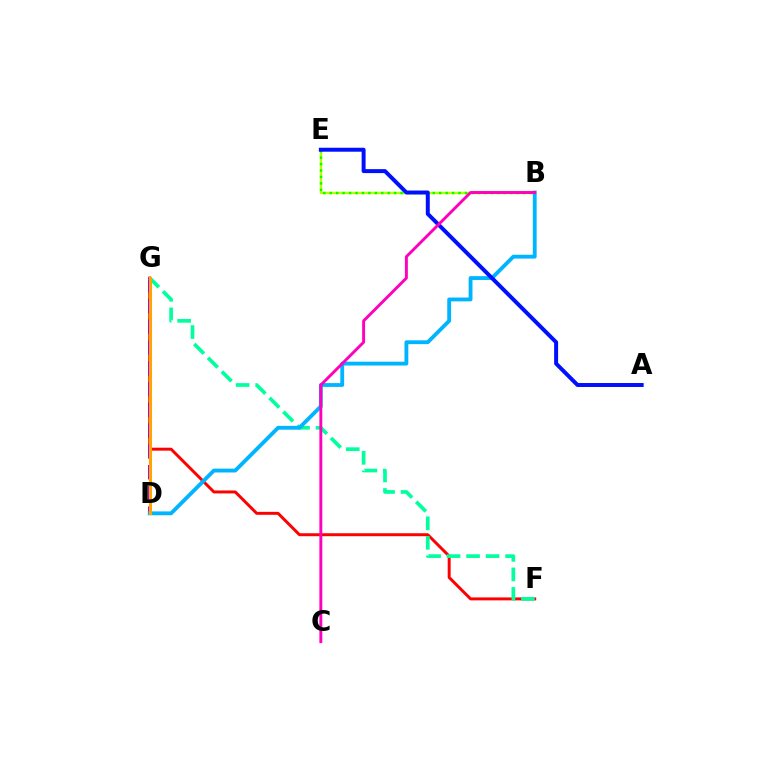{('F', 'G'): [{'color': '#ff0000', 'line_style': 'solid', 'thickness': 2.13}, {'color': '#00ff9d', 'line_style': 'dashed', 'thickness': 2.65}], ('D', 'G'): [{'color': '#9b00ff', 'line_style': 'dashed', 'thickness': 2.82}, {'color': '#ffa500', 'line_style': 'solid', 'thickness': 2.21}], ('B', 'E'): [{'color': '#b3ff00', 'line_style': 'solid', 'thickness': 1.73}, {'color': '#08ff00', 'line_style': 'dotted', 'thickness': 1.75}], ('B', 'D'): [{'color': '#00b5ff', 'line_style': 'solid', 'thickness': 2.76}], ('A', 'E'): [{'color': '#0010ff', 'line_style': 'solid', 'thickness': 2.85}], ('B', 'C'): [{'color': '#ff00bd', 'line_style': 'solid', 'thickness': 2.1}]}